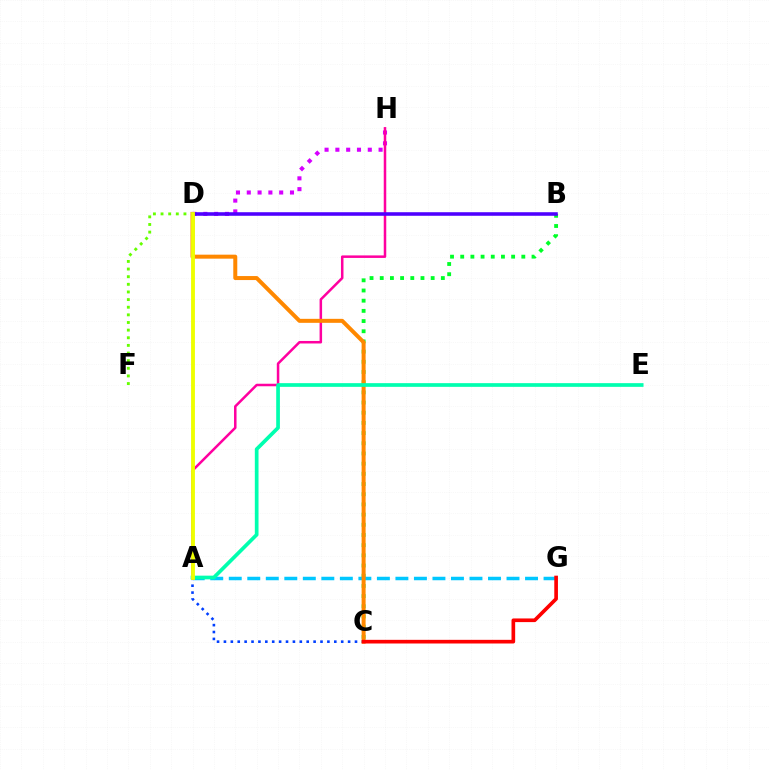{('D', 'H'): [{'color': '#d600ff', 'line_style': 'dotted', 'thickness': 2.94}], ('A', 'H'): [{'color': '#ff00a0', 'line_style': 'solid', 'thickness': 1.81}], ('D', 'F'): [{'color': '#66ff00', 'line_style': 'dotted', 'thickness': 2.07}], ('B', 'C'): [{'color': '#00ff27', 'line_style': 'dotted', 'thickness': 2.77}], ('A', 'G'): [{'color': '#00c7ff', 'line_style': 'dashed', 'thickness': 2.52}], ('A', 'C'): [{'color': '#003fff', 'line_style': 'dotted', 'thickness': 1.87}], ('C', 'D'): [{'color': '#ff8800', 'line_style': 'solid', 'thickness': 2.88}], ('A', 'E'): [{'color': '#00ffaf', 'line_style': 'solid', 'thickness': 2.66}], ('B', 'D'): [{'color': '#4f00ff', 'line_style': 'solid', 'thickness': 2.57}], ('C', 'G'): [{'color': '#ff0000', 'line_style': 'solid', 'thickness': 2.63}], ('A', 'D'): [{'color': '#eeff00', 'line_style': 'solid', 'thickness': 2.77}]}